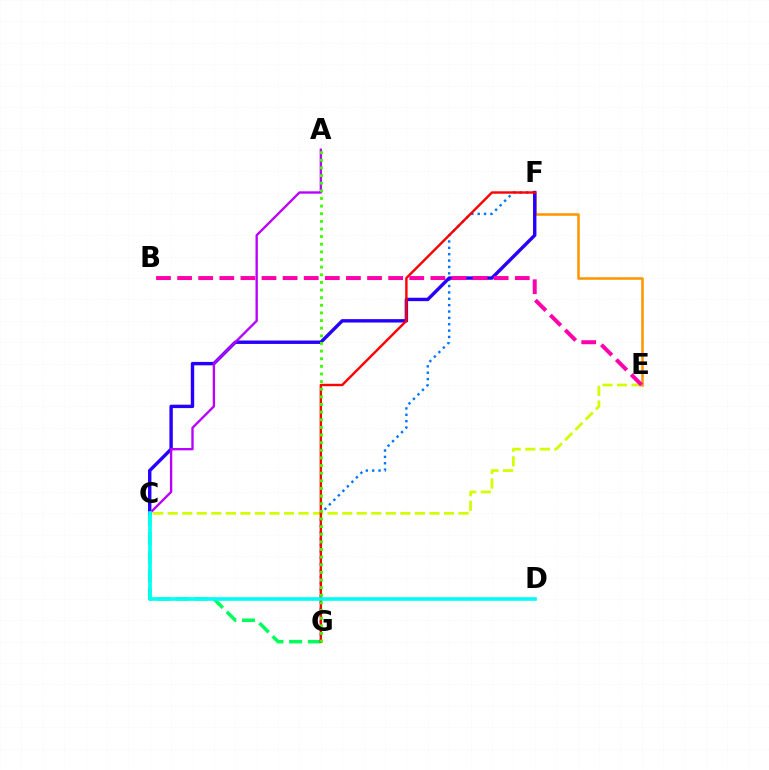{('F', 'G'): [{'color': '#0074ff', 'line_style': 'dotted', 'thickness': 1.73}, {'color': '#ff0000', 'line_style': 'solid', 'thickness': 1.73}], ('E', 'F'): [{'color': '#ff9400', 'line_style': 'solid', 'thickness': 1.82}], ('C', 'G'): [{'color': '#00ff5c', 'line_style': 'dashed', 'thickness': 2.54}], ('C', 'E'): [{'color': '#d1ff00', 'line_style': 'dashed', 'thickness': 1.98}], ('C', 'F'): [{'color': '#2500ff', 'line_style': 'solid', 'thickness': 2.45}], ('A', 'C'): [{'color': '#b900ff', 'line_style': 'solid', 'thickness': 1.69}], ('B', 'E'): [{'color': '#ff00ac', 'line_style': 'dashed', 'thickness': 2.87}], ('C', 'D'): [{'color': '#00fff6', 'line_style': 'solid', 'thickness': 2.61}], ('A', 'G'): [{'color': '#3dff00', 'line_style': 'dotted', 'thickness': 2.07}]}